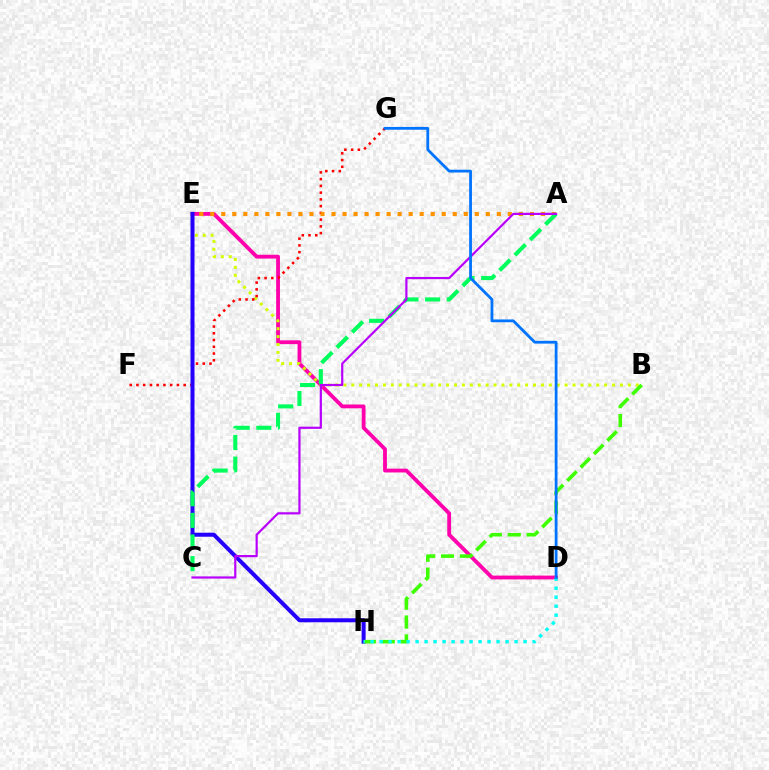{('D', 'E'): [{'color': '#ff00ac', 'line_style': 'solid', 'thickness': 2.75}], ('B', 'E'): [{'color': '#d1ff00', 'line_style': 'dotted', 'thickness': 2.15}], ('F', 'G'): [{'color': '#ff0000', 'line_style': 'dotted', 'thickness': 1.83}], ('E', 'H'): [{'color': '#2500ff', 'line_style': 'solid', 'thickness': 2.89}], ('B', 'H'): [{'color': '#3dff00', 'line_style': 'dashed', 'thickness': 2.57}], ('A', 'E'): [{'color': '#ff9400', 'line_style': 'dotted', 'thickness': 2.99}], ('D', 'H'): [{'color': '#00fff6', 'line_style': 'dotted', 'thickness': 2.44}], ('A', 'C'): [{'color': '#00ff5c', 'line_style': 'dashed', 'thickness': 2.94}, {'color': '#b900ff', 'line_style': 'solid', 'thickness': 1.58}], ('D', 'G'): [{'color': '#0074ff', 'line_style': 'solid', 'thickness': 2.01}]}